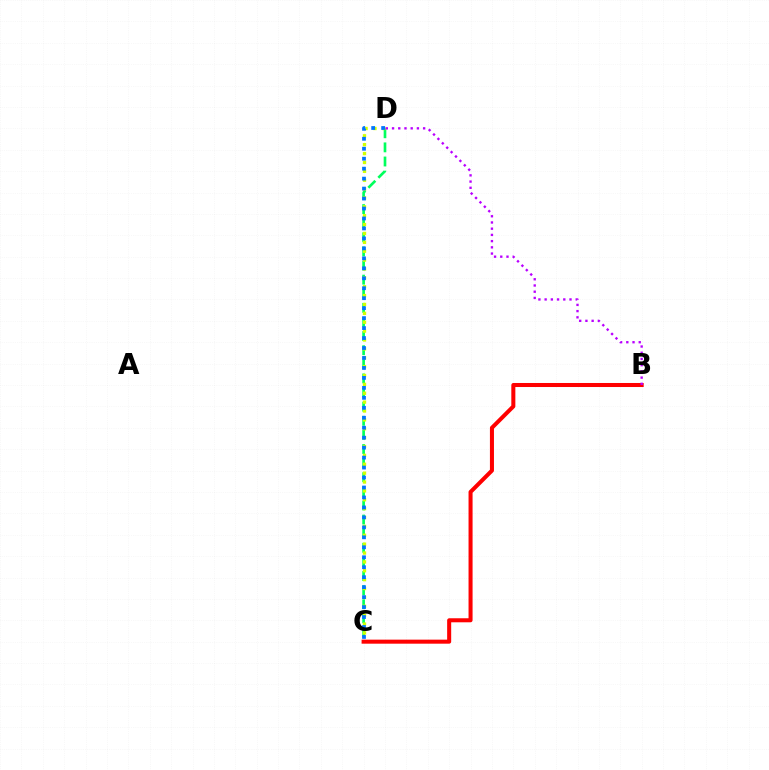{('C', 'D'): [{'color': '#00ff5c', 'line_style': 'dashed', 'thickness': 1.92}, {'color': '#d1ff00', 'line_style': 'dotted', 'thickness': 2.41}, {'color': '#0074ff', 'line_style': 'dotted', 'thickness': 2.71}], ('B', 'C'): [{'color': '#ff0000', 'line_style': 'solid', 'thickness': 2.91}], ('B', 'D'): [{'color': '#b900ff', 'line_style': 'dotted', 'thickness': 1.69}]}